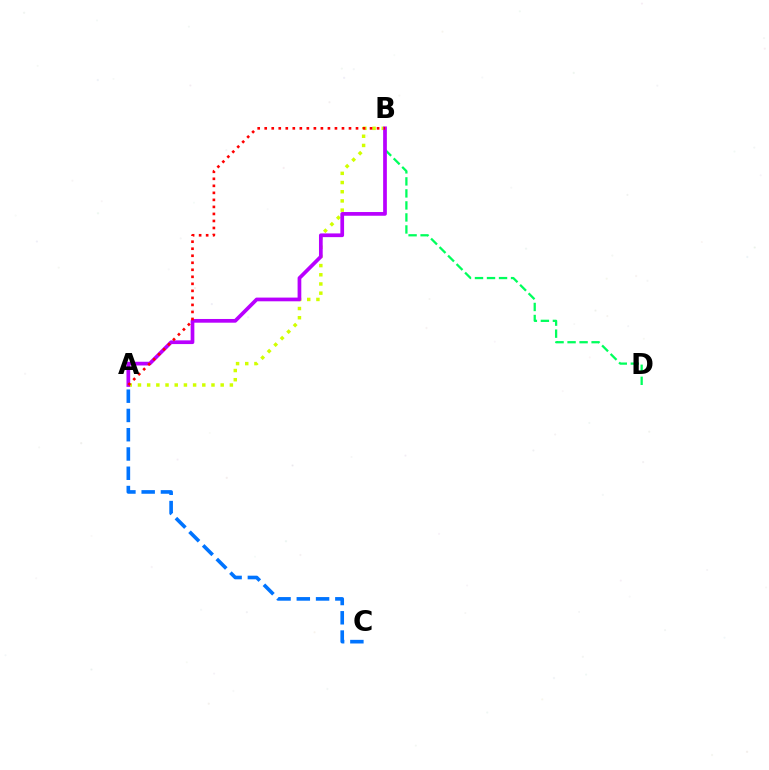{('A', 'B'): [{'color': '#d1ff00', 'line_style': 'dotted', 'thickness': 2.5}, {'color': '#b900ff', 'line_style': 'solid', 'thickness': 2.67}, {'color': '#ff0000', 'line_style': 'dotted', 'thickness': 1.91}], ('B', 'D'): [{'color': '#00ff5c', 'line_style': 'dashed', 'thickness': 1.63}], ('A', 'C'): [{'color': '#0074ff', 'line_style': 'dashed', 'thickness': 2.62}]}